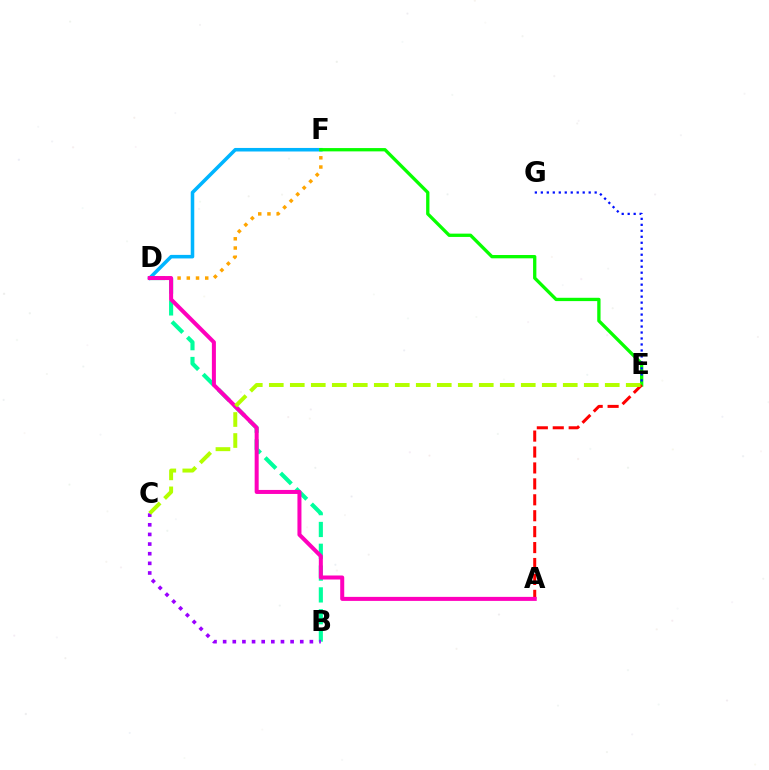{('B', 'D'): [{'color': '#00ff9d', 'line_style': 'dashed', 'thickness': 2.96}], ('D', 'F'): [{'color': '#00b5ff', 'line_style': 'solid', 'thickness': 2.55}, {'color': '#ffa500', 'line_style': 'dotted', 'thickness': 2.5}], ('E', 'F'): [{'color': '#08ff00', 'line_style': 'solid', 'thickness': 2.38}], ('A', 'E'): [{'color': '#ff0000', 'line_style': 'dashed', 'thickness': 2.16}], ('A', 'D'): [{'color': '#ff00bd', 'line_style': 'solid', 'thickness': 2.89}], ('B', 'C'): [{'color': '#9b00ff', 'line_style': 'dotted', 'thickness': 2.62}], ('C', 'E'): [{'color': '#b3ff00', 'line_style': 'dashed', 'thickness': 2.85}], ('E', 'G'): [{'color': '#0010ff', 'line_style': 'dotted', 'thickness': 1.63}]}